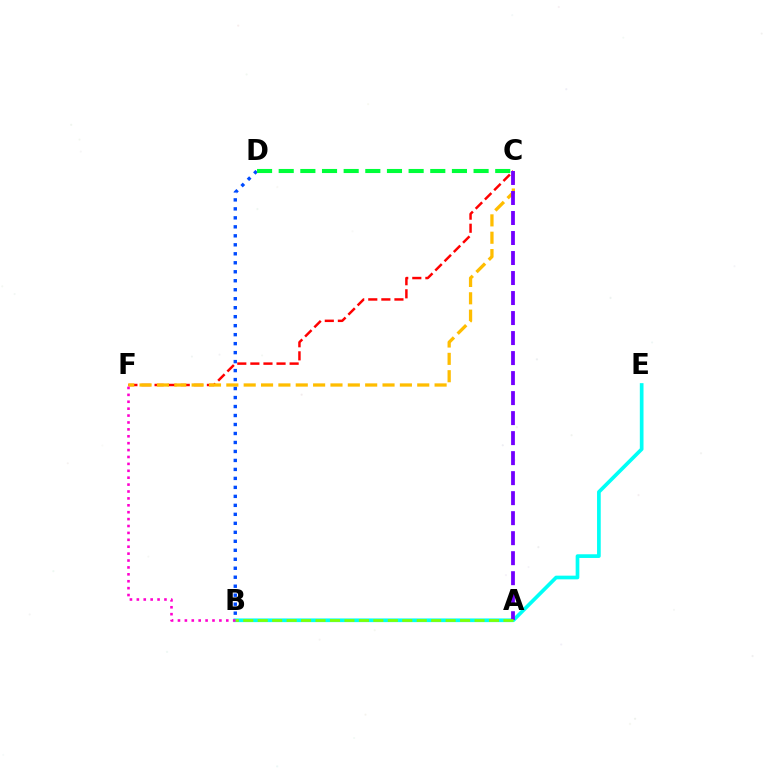{('C', 'F'): [{'color': '#ff0000', 'line_style': 'dashed', 'thickness': 1.78}, {'color': '#ffbd00', 'line_style': 'dashed', 'thickness': 2.36}], ('B', 'D'): [{'color': '#004bff', 'line_style': 'dotted', 'thickness': 2.44}], ('B', 'E'): [{'color': '#00fff6', 'line_style': 'solid', 'thickness': 2.66}], ('A', 'C'): [{'color': '#7200ff', 'line_style': 'dashed', 'thickness': 2.72}], ('A', 'B'): [{'color': '#84ff00', 'line_style': 'dashed', 'thickness': 1.96}], ('B', 'F'): [{'color': '#ff00cf', 'line_style': 'dotted', 'thickness': 1.88}], ('C', 'D'): [{'color': '#00ff39', 'line_style': 'dashed', 'thickness': 2.94}]}